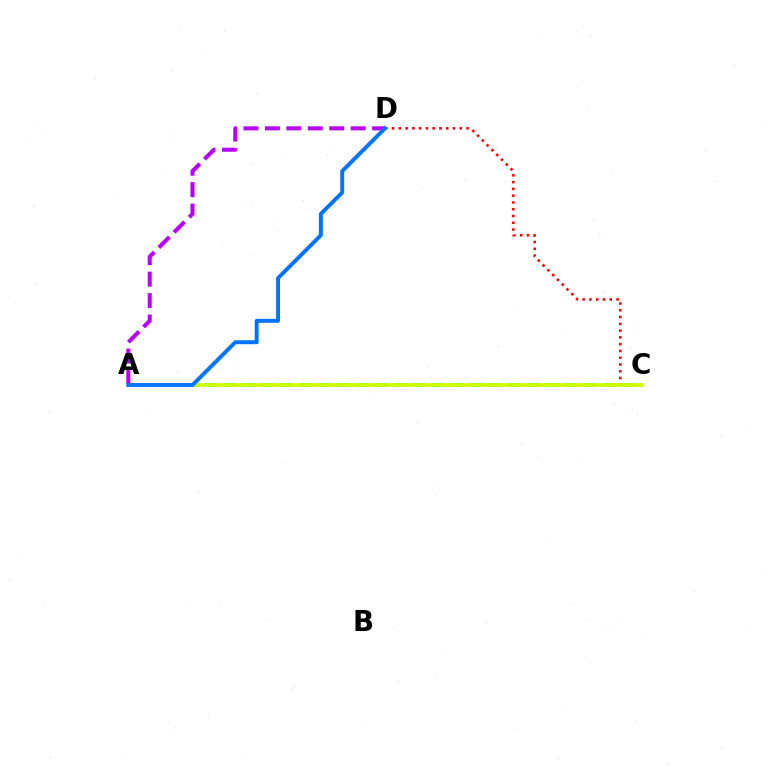{('C', 'D'): [{'color': '#ff0000', 'line_style': 'dotted', 'thickness': 1.84}], ('A', 'C'): [{'color': '#00ff5c', 'line_style': 'dashed', 'thickness': 2.58}, {'color': '#d1ff00', 'line_style': 'solid', 'thickness': 2.57}], ('A', 'D'): [{'color': '#b900ff', 'line_style': 'dashed', 'thickness': 2.91}, {'color': '#0074ff', 'line_style': 'solid', 'thickness': 2.82}]}